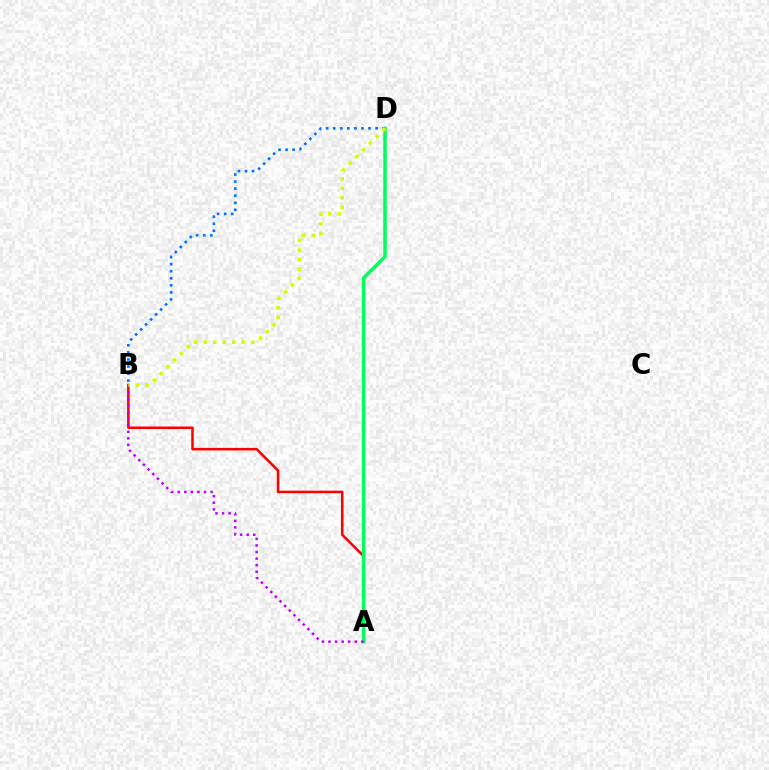{('A', 'B'): [{'color': '#ff0000', 'line_style': 'solid', 'thickness': 1.83}, {'color': '#b900ff', 'line_style': 'dotted', 'thickness': 1.79}], ('B', 'D'): [{'color': '#0074ff', 'line_style': 'dotted', 'thickness': 1.92}, {'color': '#d1ff00', 'line_style': 'dotted', 'thickness': 2.58}], ('A', 'D'): [{'color': '#00ff5c', 'line_style': 'solid', 'thickness': 2.53}]}